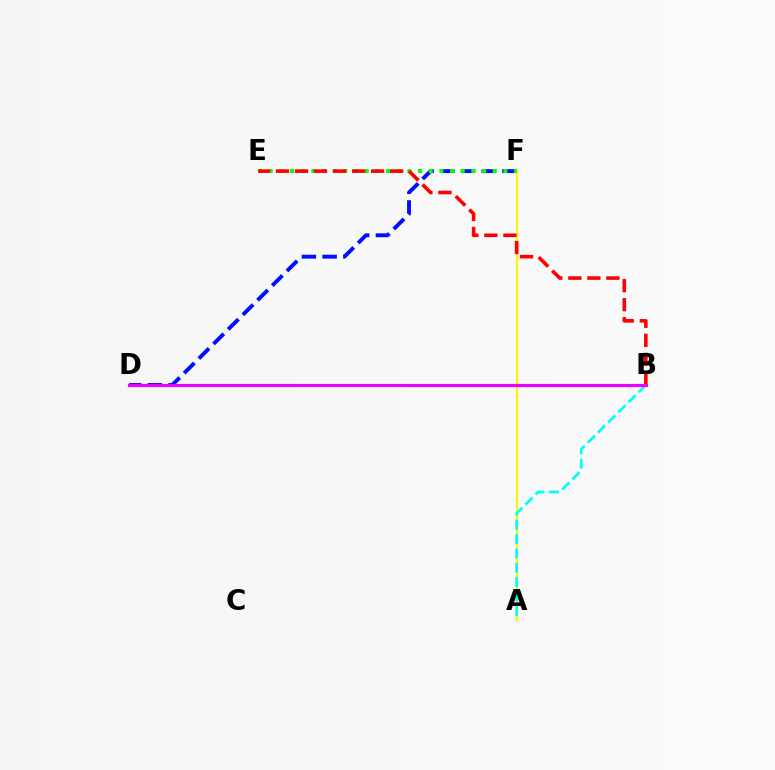{('A', 'F'): [{'color': '#fcf500', 'line_style': 'solid', 'thickness': 1.53}], ('D', 'F'): [{'color': '#0010ff', 'line_style': 'dashed', 'thickness': 2.81}], ('E', 'F'): [{'color': '#08ff00', 'line_style': 'dotted', 'thickness': 2.9}], ('B', 'E'): [{'color': '#ff0000', 'line_style': 'dashed', 'thickness': 2.59}], ('A', 'B'): [{'color': '#00fff6', 'line_style': 'dashed', 'thickness': 1.95}], ('B', 'D'): [{'color': '#ee00ff', 'line_style': 'solid', 'thickness': 2.28}]}